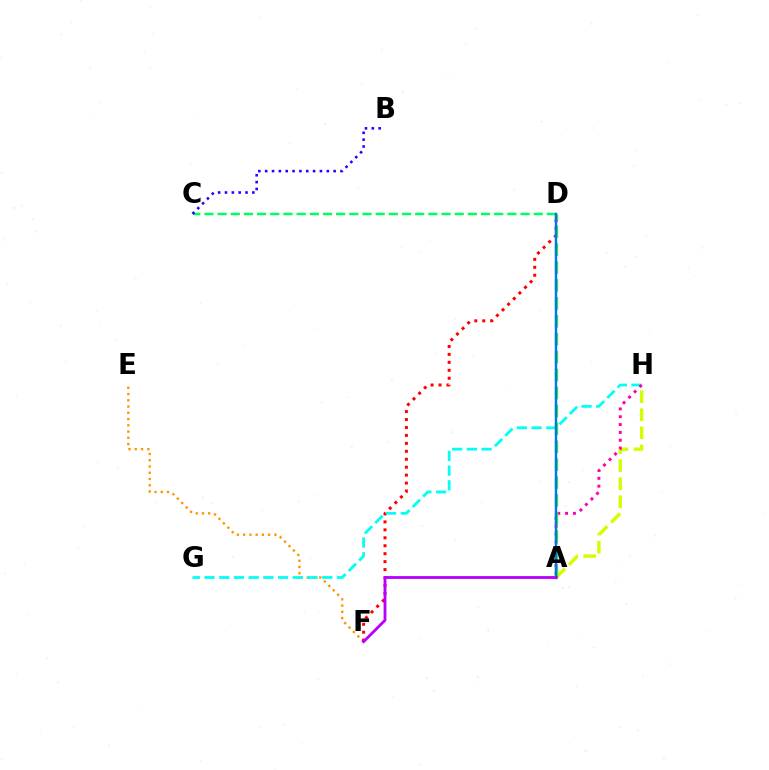{('E', 'F'): [{'color': '#ff9400', 'line_style': 'dotted', 'thickness': 1.7}], ('C', 'D'): [{'color': '#00ff5c', 'line_style': 'dashed', 'thickness': 1.79}], ('D', 'F'): [{'color': '#ff0000', 'line_style': 'dotted', 'thickness': 2.16}], ('A', 'H'): [{'color': '#d1ff00', 'line_style': 'dashed', 'thickness': 2.46}, {'color': '#ff00ac', 'line_style': 'dotted', 'thickness': 2.13}], ('G', 'H'): [{'color': '#00fff6', 'line_style': 'dashed', 'thickness': 2.0}], ('B', 'C'): [{'color': '#2500ff', 'line_style': 'dotted', 'thickness': 1.86}], ('A', 'D'): [{'color': '#3dff00', 'line_style': 'dashed', 'thickness': 2.43}, {'color': '#0074ff', 'line_style': 'solid', 'thickness': 1.74}], ('A', 'F'): [{'color': '#b900ff', 'line_style': 'solid', 'thickness': 2.03}]}